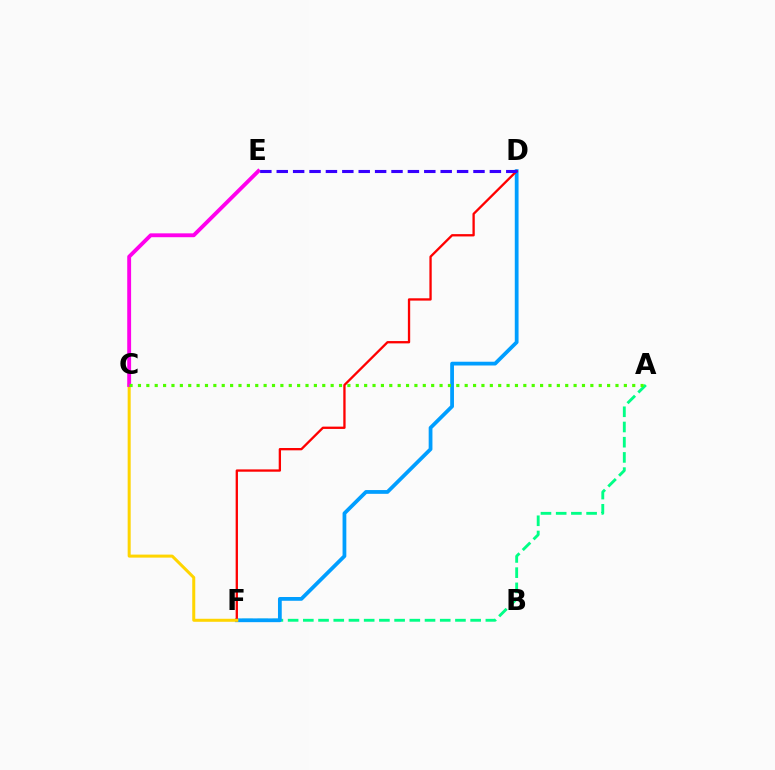{('A', 'F'): [{'color': '#00ff86', 'line_style': 'dashed', 'thickness': 2.07}], ('D', 'F'): [{'color': '#009eff', 'line_style': 'solid', 'thickness': 2.71}, {'color': '#ff0000', 'line_style': 'solid', 'thickness': 1.66}], ('C', 'F'): [{'color': '#ffd500', 'line_style': 'solid', 'thickness': 2.17}], ('C', 'E'): [{'color': '#ff00ed', 'line_style': 'solid', 'thickness': 2.79}], ('A', 'C'): [{'color': '#4fff00', 'line_style': 'dotted', 'thickness': 2.28}], ('D', 'E'): [{'color': '#3700ff', 'line_style': 'dashed', 'thickness': 2.23}]}